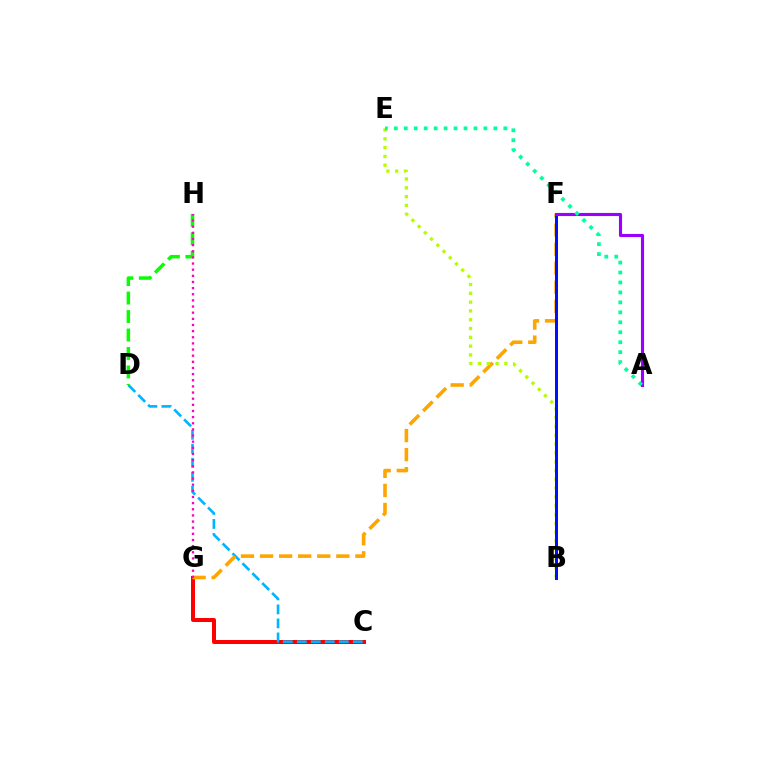{('C', 'G'): [{'color': '#ff0000', 'line_style': 'solid', 'thickness': 2.87}], ('C', 'D'): [{'color': '#00b5ff', 'line_style': 'dashed', 'thickness': 1.9}], ('F', 'G'): [{'color': '#ffa500', 'line_style': 'dashed', 'thickness': 2.59}], ('D', 'H'): [{'color': '#08ff00', 'line_style': 'dashed', 'thickness': 2.51}], ('B', 'E'): [{'color': '#b3ff00', 'line_style': 'dotted', 'thickness': 2.39}], ('B', 'F'): [{'color': '#0010ff', 'line_style': 'solid', 'thickness': 2.15}], ('A', 'F'): [{'color': '#9b00ff', 'line_style': 'solid', 'thickness': 2.24}], ('G', 'H'): [{'color': '#ff00bd', 'line_style': 'dotted', 'thickness': 1.67}], ('A', 'E'): [{'color': '#00ff9d', 'line_style': 'dotted', 'thickness': 2.7}]}